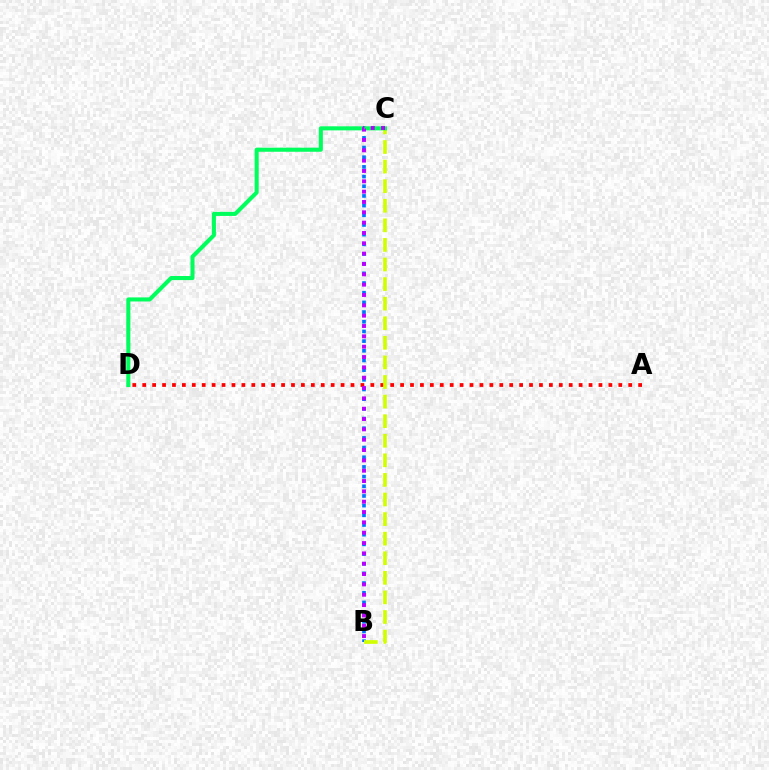{('B', 'C'): [{'color': '#0074ff', 'line_style': 'dotted', 'thickness': 2.63}, {'color': '#d1ff00', 'line_style': 'dashed', 'thickness': 2.66}, {'color': '#b900ff', 'line_style': 'dotted', 'thickness': 2.81}], ('A', 'D'): [{'color': '#ff0000', 'line_style': 'dotted', 'thickness': 2.69}], ('C', 'D'): [{'color': '#00ff5c', 'line_style': 'solid', 'thickness': 2.93}]}